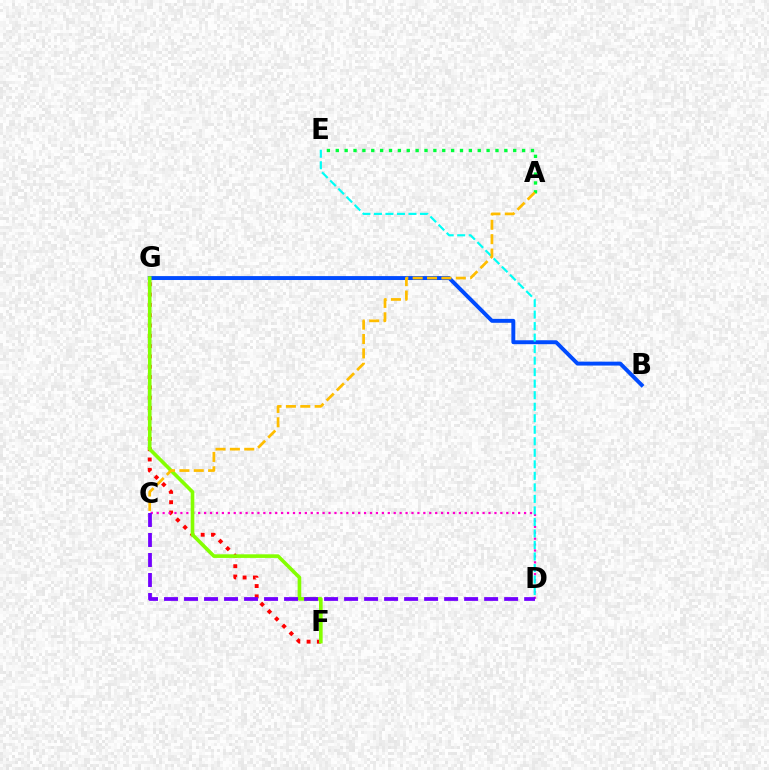{('F', 'G'): [{'color': '#ff0000', 'line_style': 'dotted', 'thickness': 2.8}, {'color': '#84ff00', 'line_style': 'solid', 'thickness': 2.61}], ('B', 'G'): [{'color': '#004bff', 'line_style': 'solid', 'thickness': 2.82}], ('C', 'D'): [{'color': '#ff00cf', 'line_style': 'dotted', 'thickness': 1.61}, {'color': '#7200ff', 'line_style': 'dashed', 'thickness': 2.72}], ('D', 'E'): [{'color': '#00fff6', 'line_style': 'dashed', 'thickness': 1.57}], ('A', 'E'): [{'color': '#00ff39', 'line_style': 'dotted', 'thickness': 2.41}], ('A', 'C'): [{'color': '#ffbd00', 'line_style': 'dashed', 'thickness': 1.95}]}